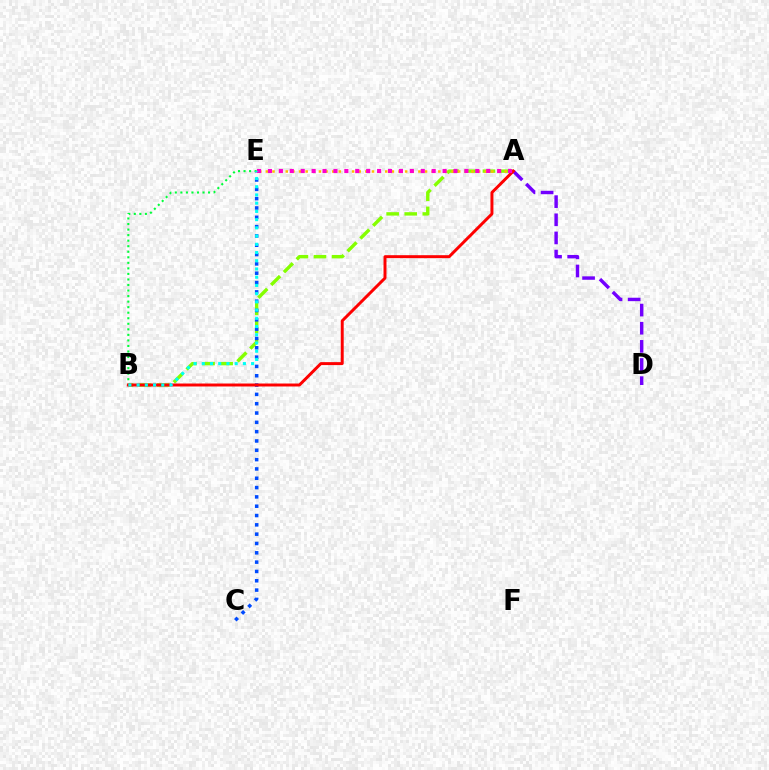{('A', 'D'): [{'color': '#7200ff', 'line_style': 'dashed', 'thickness': 2.47}], ('A', 'B'): [{'color': '#84ff00', 'line_style': 'dashed', 'thickness': 2.46}, {'color': '#ff0000', 'line_style': 'solid', 'thickness': 2.13}], ('A', 'E'): [{'color': '#ffbd00', 'line_style': 'dotted', 'thickness': 1.8}, {'color': '#ff00cf', 'line_style': 'dotted', 'thickness': 2.97}], ('C', 'E'): [{'color': '#004bff', 'line_style': 'dotted', 'thickness': 2.53}], ('B', 'E'): [{'color': '#00ff39', 'line_style': 'dotted', 'thickness': 1.51}, {'color': '#00fff6', 'line_style': 'dotted', 'thickness': 2.23}]}